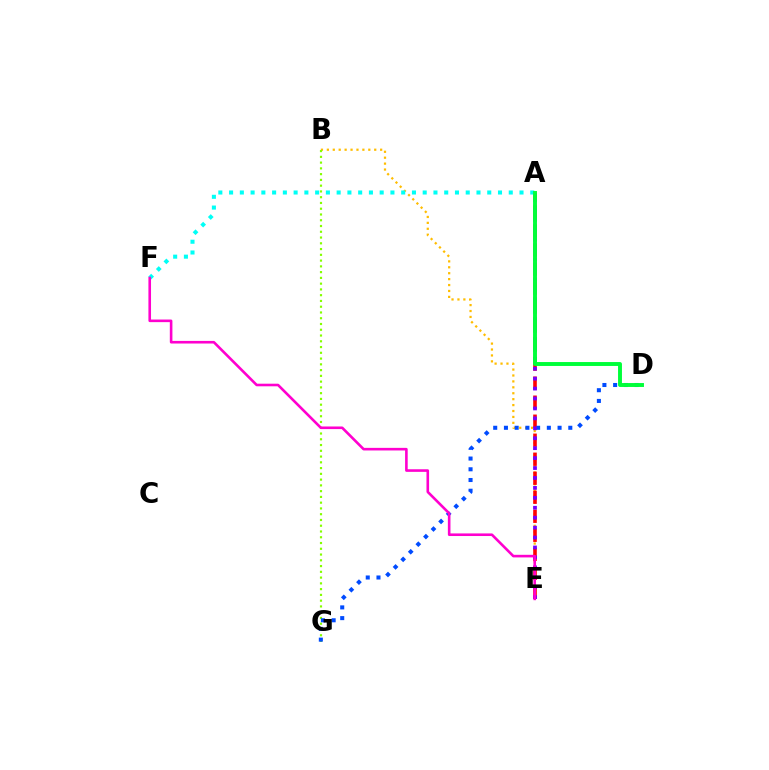{('B', 'E'): [{'color': '#ffbd00', 'line_style': 'dotted', 'thickness': 1.61}], ('A', 'E'): [{'color': '#ff0000', 'line_style': 'dashed', 'thickness': 2.58}, {'color': '#7200ff', 'line_style': 'dotted', 'thickness': 2.7}], ('B', 'G'): [{'color': '#84ff00', 'line_style': 'dotted', 'thickness': 1.57}], ('D', 'G'): [{'color': '#004bff', 'line_style': 'dotted', 'thickness': 2.91}], ('A', 'F'): [{'color': '#00fff6', 'line_style': 'dotted', 'thickness': 2.92}], ('E', 'F'): [{'color': '#ff00cf', 'line_style': 'solid', 'thickness': 1.88}], ('A', 'D'): [{'color': '#00ff39', 'line_style': 'solid', 'thickness': 2.82}]}